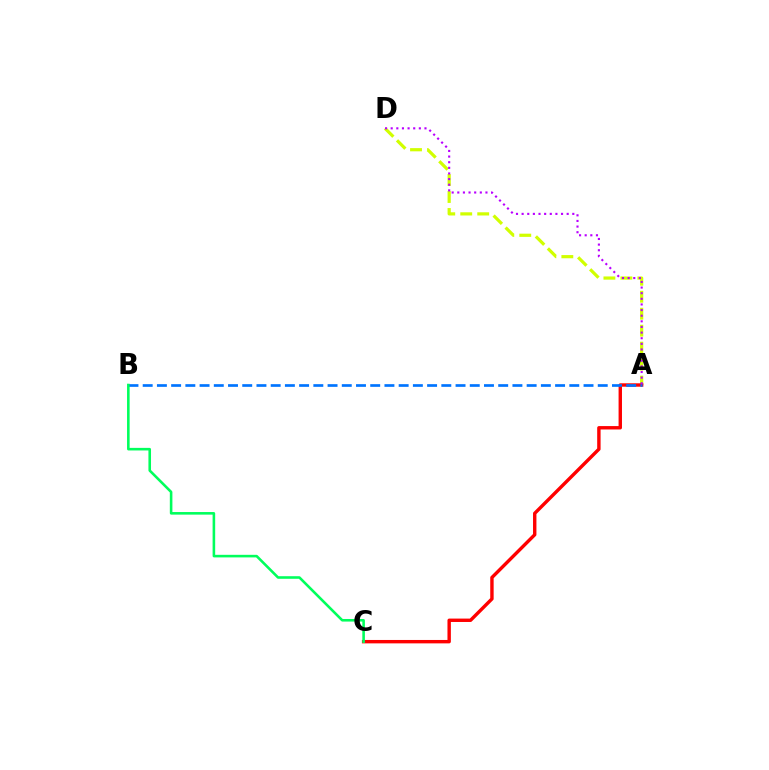{('A', 'D'): [{'color': '#d1ff00', 'line_style': 'dashed', 'thickness': 2.31}, {'color': '#b900ff', 'line_style': 'dotted', 'thickness': 1.53}], ('A', 'C'): [{'color': '#ff0000', 'line_style': 'solid', 'thickness': 2.45}], ('A', 'B'): [{'color': '#0074ff', 'line_style': 'dashed', 'thickness': 1.93}], ('B', 'C'): [{'color': '#00ff5c', 'line_style': 'solid', 'thickness': 1.86}]}